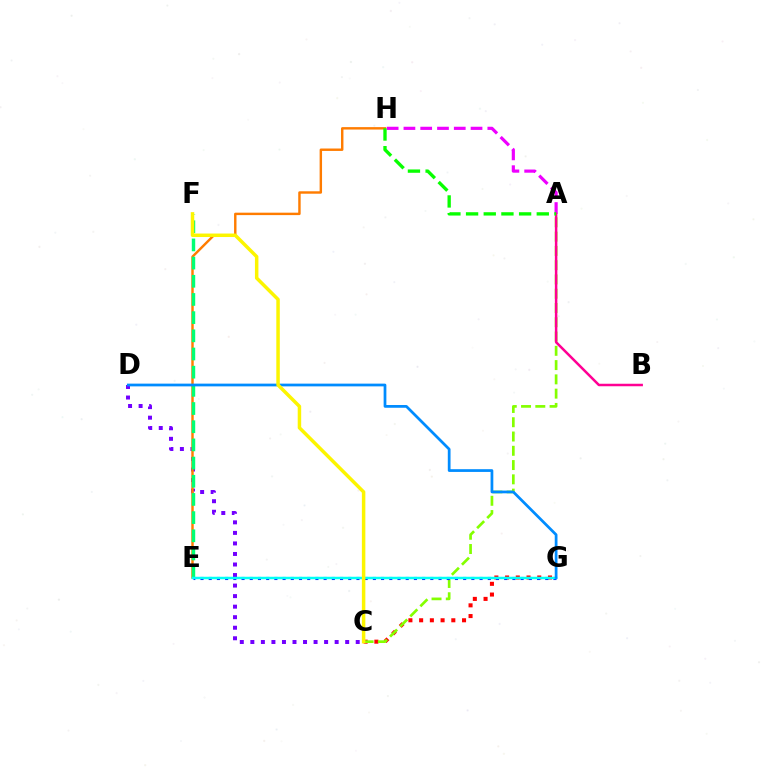{('C', 'D'): [{'color': '#7200ff', 'line_style': 'dotted', 'thickness': 2.86}], ('E', 'H'): [{'color': '#ff7c00', 'line_style': 'solid', 'thickness': 1.75}], ('C', 'G'): [{'color': '#ff0000', 'line_style': 'dotted', 'thickness': 2.91}], ('A', 'C'): [{'color': '#84ff00', 'line_style': 'dashed', 'thickness': 1.94}], ('E', 'G'): [{'color': '#0010ff', 'line_style': 'dotted', 'thickness': 2.23}, {'color': '#00fff6', 'line_style': 'solid', 'thickness': 1.78}], ('A', 'H'): [{'color': '#ee00ff', 'line_style': 'dashed', 'thickness': 2.28}, {'color': '#08ff00', 'line_style': 'dashed', 'thickness': 2.4}], ('E', 'F'): [{'color': '#00ff74', 'line_style': 'dashed', 'thickness': 2.47}], ('A', 'B'): [{'color': '#ff0094', 'line_style': 'solid', 'thickness': 1.8}], ('D', 'G'): [{'color': '#008cff', 'line_style': 'solid', 'thickness': 1.98}], ('C', 'F'): [{'color': '#fcf500', 'line_style': 'solid', 'thickness': 2.5}]}